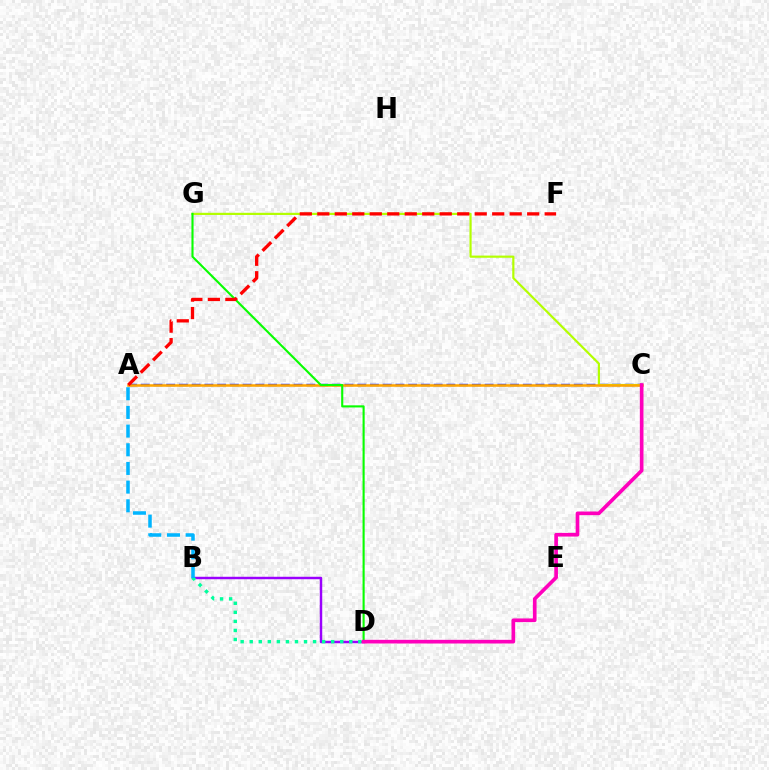{('A', 'C'): [{'color': '#0010ff', 'line_style': 'dashed', 'thickness': 1.73}, {'color': '#ffa500', 'line_style': 'solid', 'thickness': 1.82}], ('C', 'G'): [{'color': '#b3ff00', 'line_style': 'solid', 'thickness': 1.57}], ('B', 'D'): [{'color': '#9b00ff', 'line_style': 'solid', 'thickness': 1.77}, {'color': '#00ff9d', 'line_style': 'dotted', 'thickness': 2.46}], ('D', 'G'): [{'color': '#08ff00', 'line_style': 'solid', 'thickness': 1.52}], ('A', 'B'): [{'color': '#00b5ff', 'line_style': 'dashed', 'thickness': 2.54}], ('C', 'D'): [{'color': '#ff00bd', 'line_style': 'solid', 'thickness': 2.64}], ('A', 'F'): [{'color': '#ff0000', 'line_style': 'dashed', 'thickness': 2.38}]}